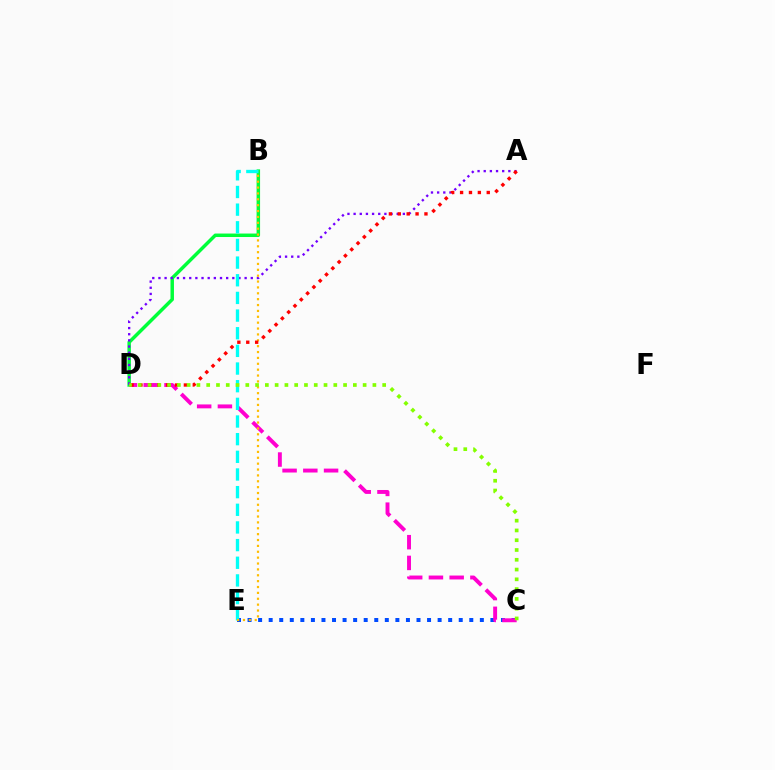{('B', 'D'): [{'color': '#00ff39', 'line_style': 'solid', 'thickness': 2.5}], ('C', 'E'): [{'color': '#004bff', 'line_style': 'dotted', 'thickness': 2.87}], ('C', 'D'): [{'color': '#ff00cf', 'line_style': 'dashed', 'thickness': 2.82}, {'color': '#84ff00', 'line_style': 'dotted', 'thickness': 2.66}], ('A', 'D'): [{'color': '#7200ff', 'line_style': 'dotted', 'thickness': 1.67}, {'color': '#ff0000', 'line_style': 'dotted', 'thickness': 2.42}], ('B', 'E'): [{'color': '#00fff6', 'line_style': 'dashed', 'thickness': 2.4}, {'color': '#ffbd00', 'line_style': 'dotted', 'thickness': 1.6}]}